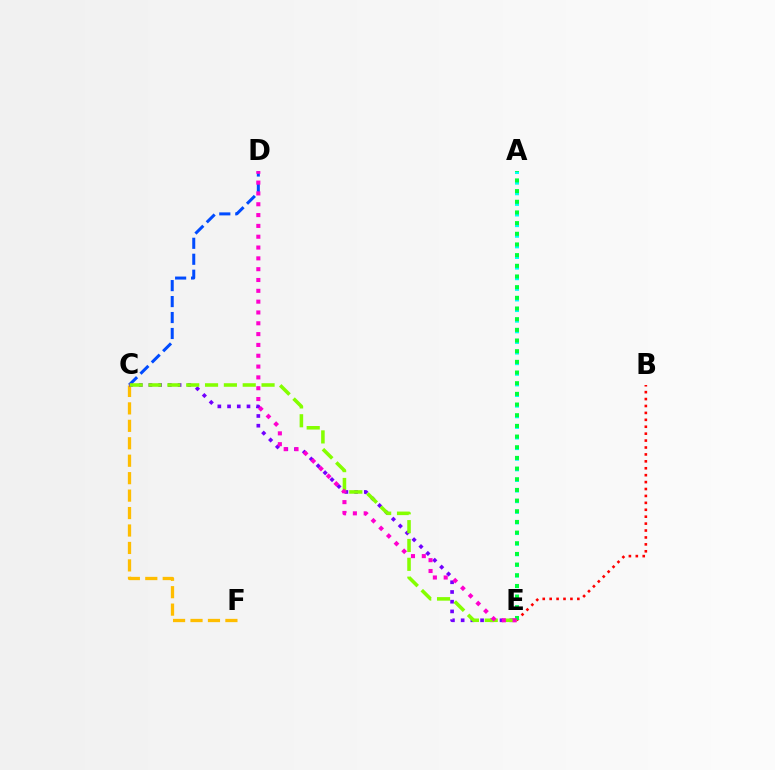{('C', 'D'): [{'color': '#004bff', 'line_style': 'dashed', 'thickness': 2.17}], ('C', 'F'): [{'color': '#ffbd00', 'line_style': 'dashed', 'thickness': 2.37}], ('C', 'E'): [{'color': '#7200ff', 'line_style': 'dotted', 'thickness': 2.64}, {'color': '#84ff00', 'line_style': 'dashed', 'thickness': 2.56}], ('A', 'E'): [{'color': '#00fff6', 'line_style': 'dotted', 'thickness': 2.89}, {'color': '#00ff39', 'line_style': 'dotted', 'thickness': 2.9}], ('B', 'E'): [{'color': '#ff0000', 'line_style': 'dotted', 'thickness': 1.88}], ('D', 'E'): [{'color': '#ff00cf', 'line_style': 'dotted', 'thickness': 2.94}]}